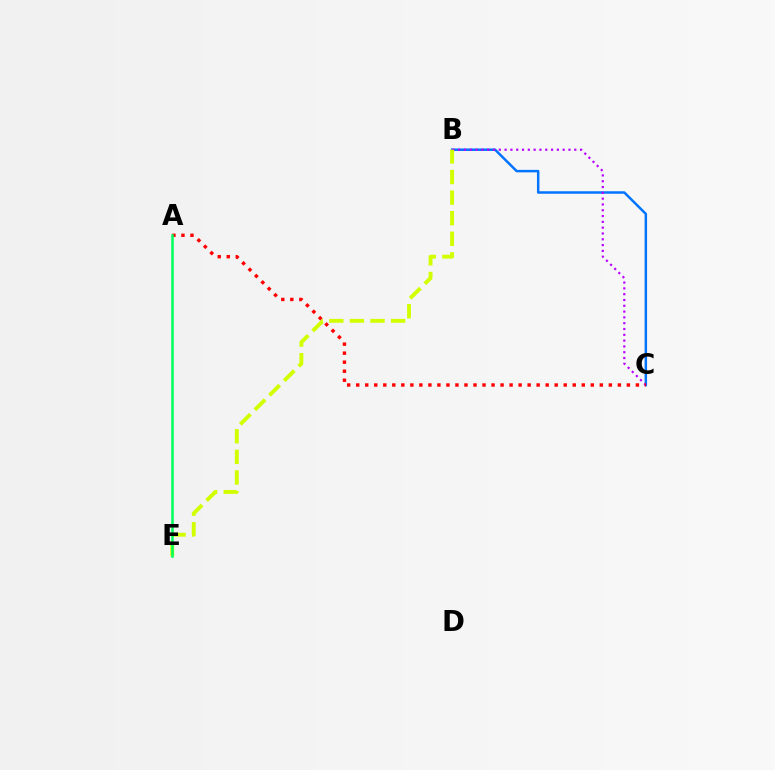{('B', 'C'): [{'color': '#0074ff', 'line_style': 'solid', 'thickness': 1.79}, {'color': '#b900ff', 'line_style': 'dotted', 'thickness': 1.58}], ('B', 'E'): [{'color': '#d1ff00', 'line_style': 'dashed', 'thickness': 2.8}], ('A', 'C'): [{'color': '#ff0000', 'line_style': 'dotted', 'thickness': 2.45}], ('A', 'E'): [{'color': '#00ff5c', 'line_style': 'solid', 'thickness': 1.83}]}